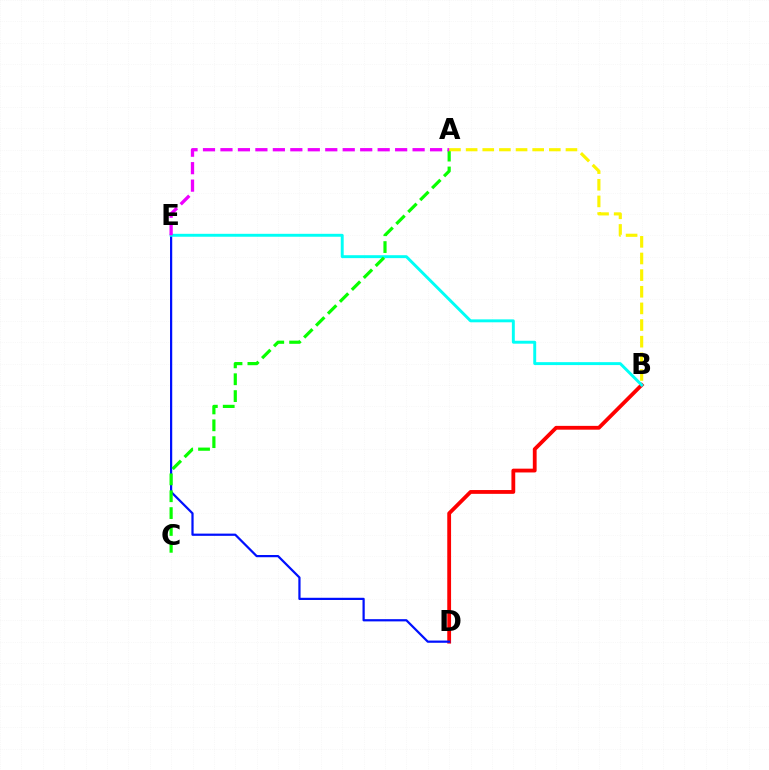{('B', 'D'): [{'color': '#ff0000', 'line_style': 'solid', 'thickness': 2.74}], ('D', 'E'): [{'color': '#0010ff', 'line_style': 'solid', 'thickness': 1.6}], ('B', 'E'): [{'color': '#00fff6', 'line_style': 'solid', 'thickness': 2.11}], ('A', 'C'): [{'color': '#08ff00', 'line_style': 'dashed', 'thickness': 2.29}], ('A', 'B'): [{'color': '#fcf500', 'line_style': 'dashed', 'thickness': 2.26}], ('A', 'E'): [{'color': '#ee00ff', 'line_style': 'dashed', 'thickness': 2.37}]}